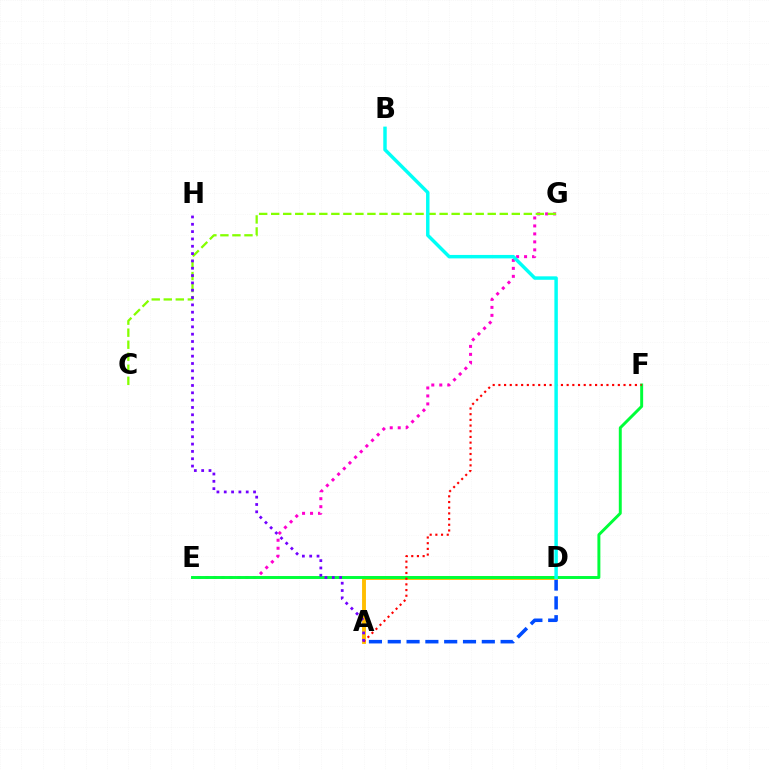{('A', 'D'): [{'color': '#004bff', 'line_style': 'dashed', 'thickness': 2.56}, {'color': '#ffbd00', 'line_style': 'solid', 'thickness': 2.8}], ('E', 'G'): [{'color': '#ff00cf', 'line_style': 'dotted', 'thickness': 2.17}], ('E', 'F'): [{'color': '#00ff39', 'line_style': 'solid', 'thickness': 2.12}], ('C', 'G'): [{'color': '#84ff00', 'line_style': 'dashed', 'thickness': 1.63}], ('A', 'F'): [{'color': '#ff0000', 'line_style': 'dotted', 'thickness': 1.55}], ('A', 'H'): [{'color': '#7200ff', 'line_style': 'dotted', 'thickness': 1.99}], ('B', 'D'): [{'color': '#00fff6', 'line_style': 'solid', 'thickness': 2.49}]}